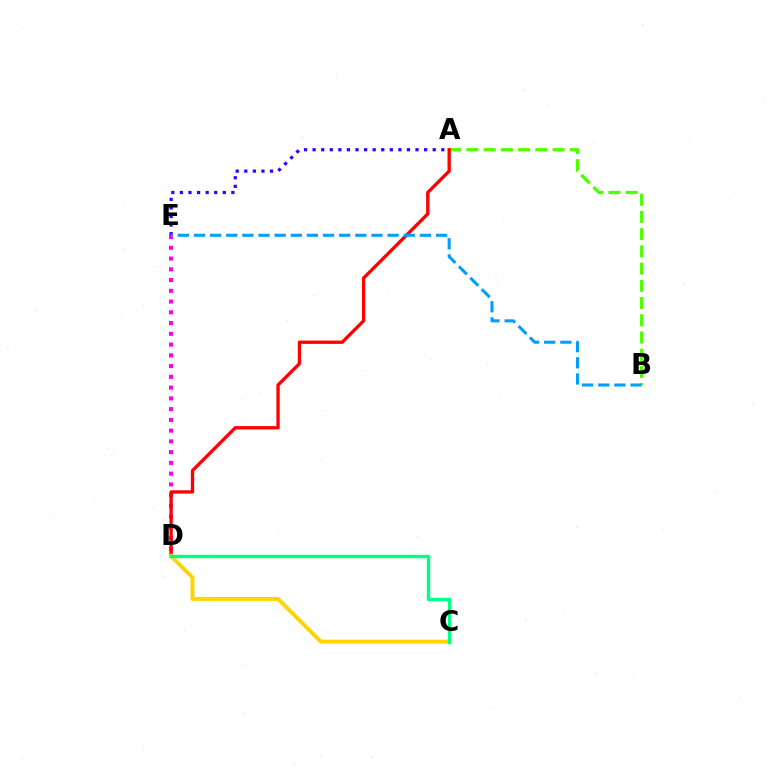{('A', 'B'): [{'color': '#4fff00', 'line_style': 'dashed', 'thickness': 2.34}], ('D', 'E'): [{'color': '#ff00ed', 'line_style': 'dotted', 'thickness': 2.92}], ('A', 'D'): [{'color': '#ff0000', 'line_style': 'solid', 'thickness': 2.38}], ('C', 'D'): [{'color': '#ffd500', 'line_style': 'solid', 'thickness': 2.86}, {'color': '#00ff86', 'line_style': 'solid', 'thickness': 2.45}], ('A', 'E'): [{'color': '#3700ff', 'line_style': 'dotted', 'thickness': 2.33}], ('B', 'E'): [{'color': '#009eff', 'line_style': 'dashed', 'thickness': 2.19}]}